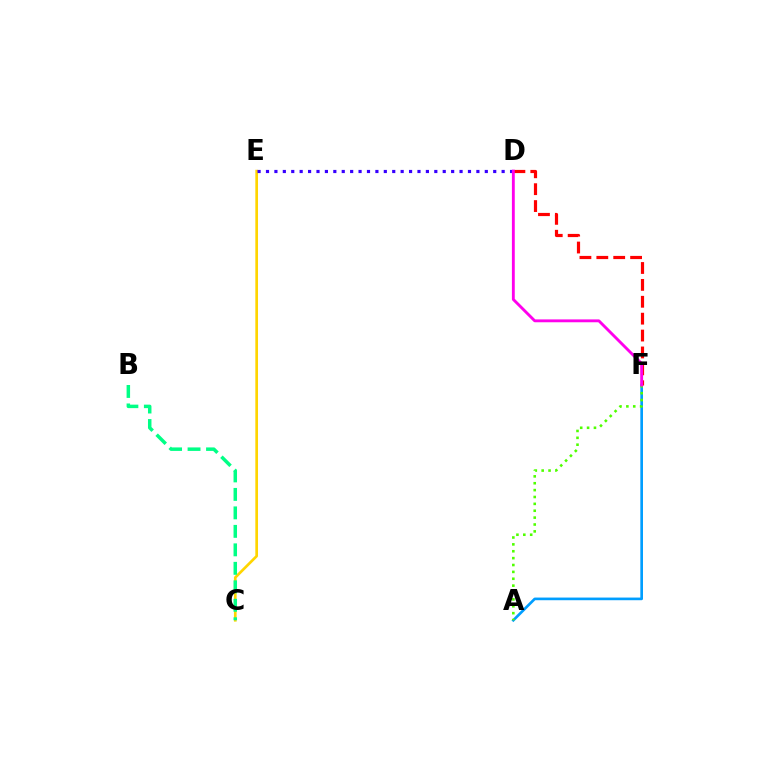{('A', 'F'): [{'color': '#009eff', 'line_style': 'solid', 'thickness': 1.92}, {'color': '#4fff00', 'line_style': 'dotted', 'thickness': 1.87}], ('C', 'E'): [{'color': '#ffd500', 'line_style': 'solid', 'thickness': 1.93}], ('D', 'E'): [{'color': '#3700ff', 'line_style': 'dotted', 'thickness': 2.29}], ('D', 'F'): [{'color': '#ff0000', 'line_style': 'dashed', 'thickness': 2.29}, {'color': '#ff00ed', 'line_style': 'solid', 'thickness': 2.06}], ('B', 'C'): [{'color': '#00ff86', 'line_style': 'dashed', 'thickness': 2.51}]}